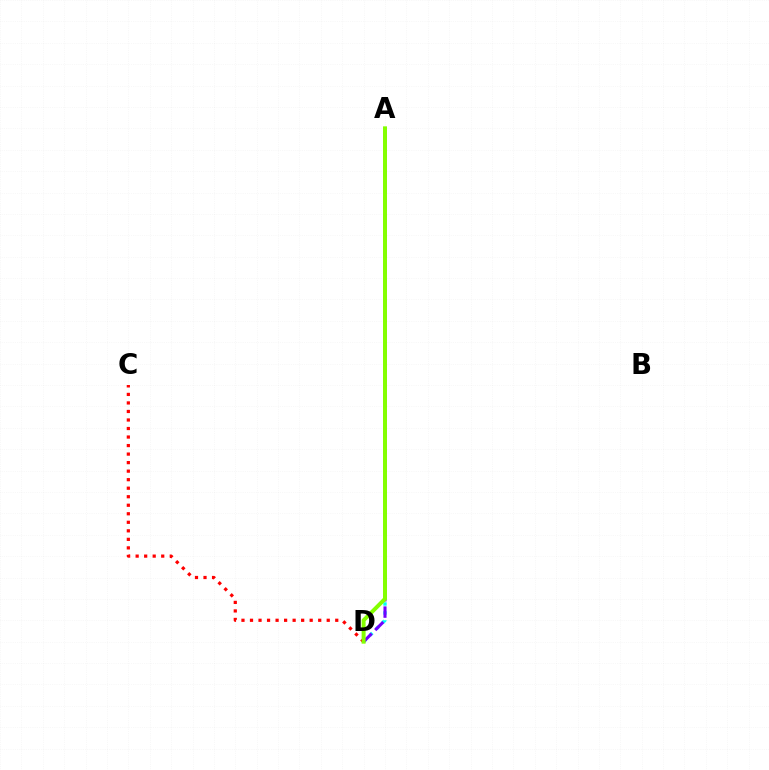{('A', 'D'): [{'color': '#00fff6', 'line_style': 'dotted', 'thickness': 2.44}, {'color': '#7200ff', 'line_style': 'dashed', 'thickness': 2.22}, {'color': '#84ff00', 'line_style': 'solid', 'thickness': 2.86}], ('C', 'D'): [{'color': '#ff0000', 'line_style': 'dotted', 'thickness': 2.32}]}